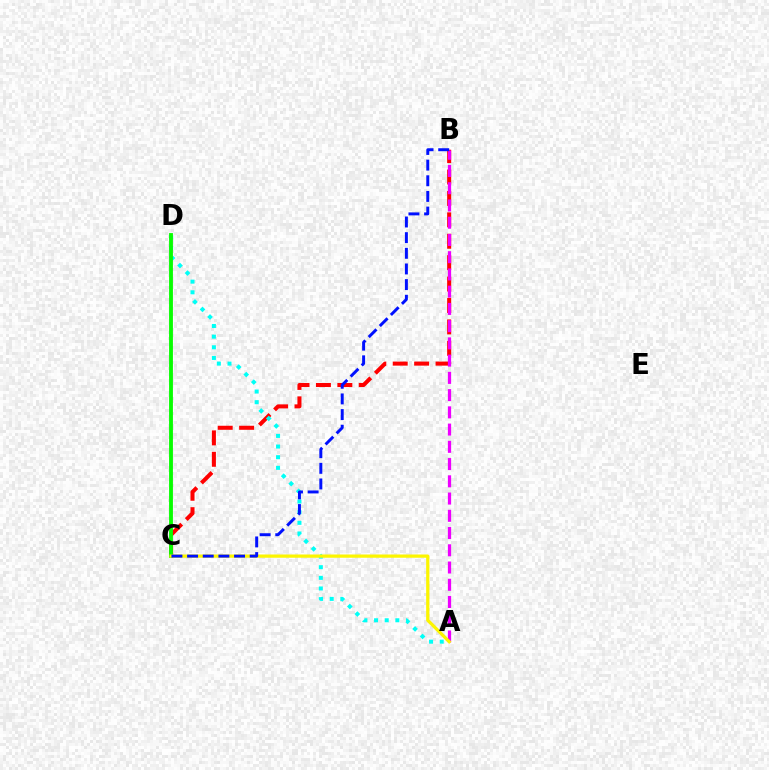{('B', 'C'): [{'color': '#ff0000', 'line_style': 'dashed', 'thickness': 2.91}, {'color': '#0010ff', 'line_style': 'dashed', 'thickness': 2.13}], ('A', 'D'): [{'color': '#00fff6', 'line_style': 'dotted', 'thickness': 2.89}], ('A', 'B'): [{'color': '#ee00ff', 'line_style': 'dashed', 'thickness': 2.34}], ('C', 'D'): [{'color': '#08ff00', 'line_style': 'solid', 'thickness': 2.77}], ('A', 'C'): [{'color': '#fcf500', 'line_style': 'solid', 'thickness': 2.34}]}